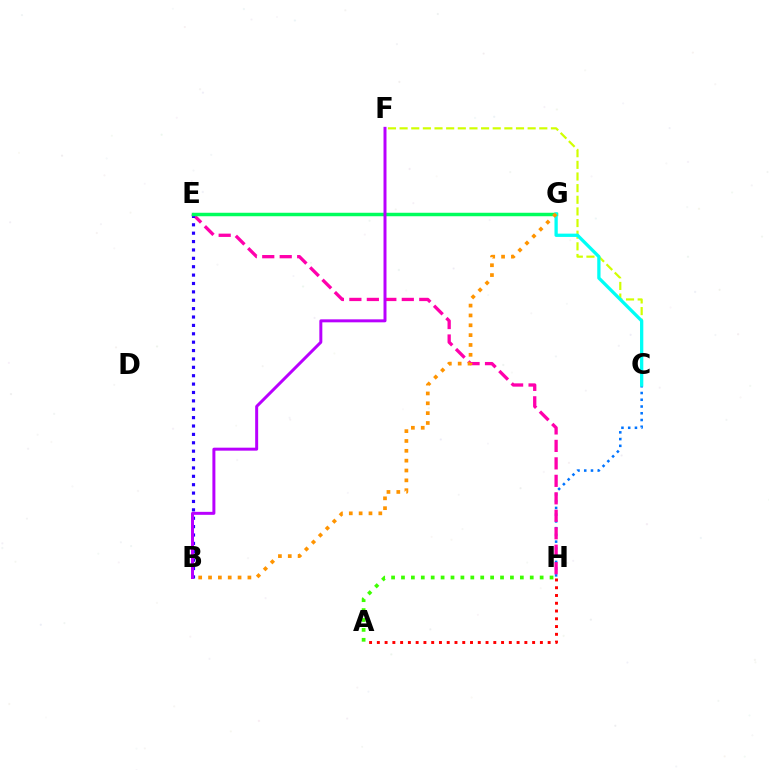{('C', 'H'): [{'color': '#0074ff', 'line_style': 'dotted', 'thickness': 1.83}], ('E', 'H'): [{'color': '#ff00ac', 'line_style': 'dashed', 'thickness': 2.37}], ('A', 'H'): [{'color': '#ff0000', 'line_style': 'dotted', 'thickness': 2.11}, {'color': '#3dff00', 'line_style': 'dotted', 'thickness': 2.69}], ('B', 'E'): [{'color': '#2500ff', 'line_style': 'dotted', 'thickness': 2.28}], ('C', 'F'): [{'color': '#d1ff00', 'line_style': 'dashed', 'thickness': 1.58}], ('E', 'G'): [{'color': '#00ff5c', 'line_style': 'solid', 'thickness': 2.5}], ('C', 'G'): [{'color': '#00fff6', 'line_style': 'solid', 'thickness': 2.37}], ('B', 'G'): [{'color': '#ff9400', 'line_style': 'dotted', 'thickness': 2.67}], ('B', 'F'): [{'color': '#b900ff', 'line_style': 'solid', 'thickness': 2.15}]}